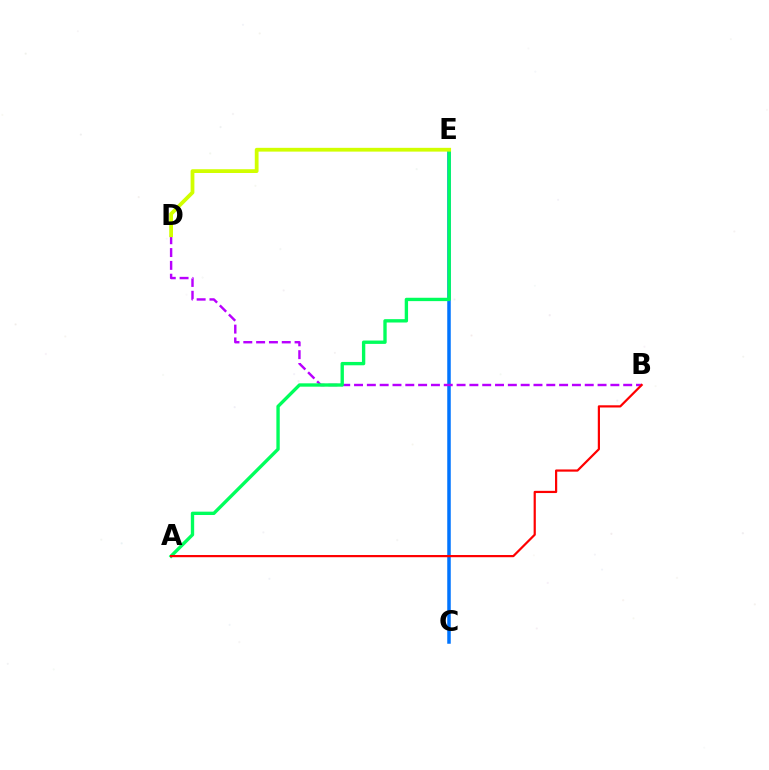{('C', 'E'): [{'color': '#0074ff', 'line_style': 'solid', 'thickness': 2.53}], ('B', 'D'): [{'color': '#b900ff', 'line_style': 'dashed', 'thickness': 1.74}], ('A', 'E'): [{'color': '#00ff5c', 'line_style': 'solid', 'thickness': 2.42}], ('D', 'E'): [{'color': '#d1ff00', 'line_style': 'solid', 'thickness': 2.72}], ('A', 'B'): [{'color': '#ff0000', 'line_style': 'solid', 'thickness': 1.59}]}